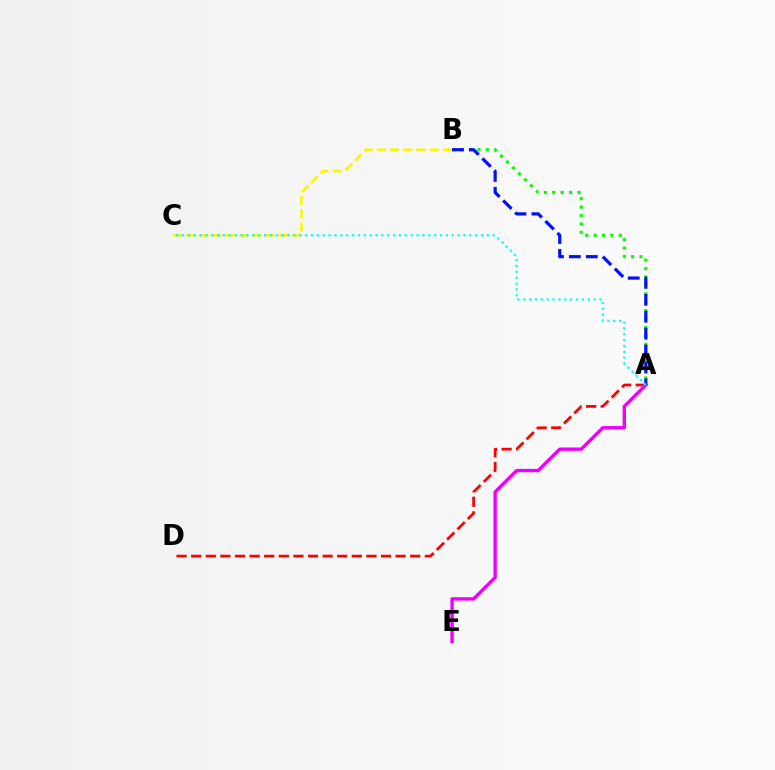{('A', 'D'): [{'color': '#ff0000', 'line_style': 'dashed', 'thickness': 1.98}], ('A', 'B'): [{'color': '#08ff00', 'line_style': 'dotted', 'thickness': 2.28}, {'color': '#0010ff', 'line_style': 'dashed', 'thickness': 2.3}], ('A', 'E'): [{'color': '#ee00ff', 'line_style': 'solid', 'thickness': 2.43}], ('B', 'C'): [{'color': '#fcf500', 'line_style': 'dashed', 'thickness': 1.8}], ('A', 'C'): [{'color': '#00fff6', 'line_style': 'dotted', 'thickness': 1.59}]}